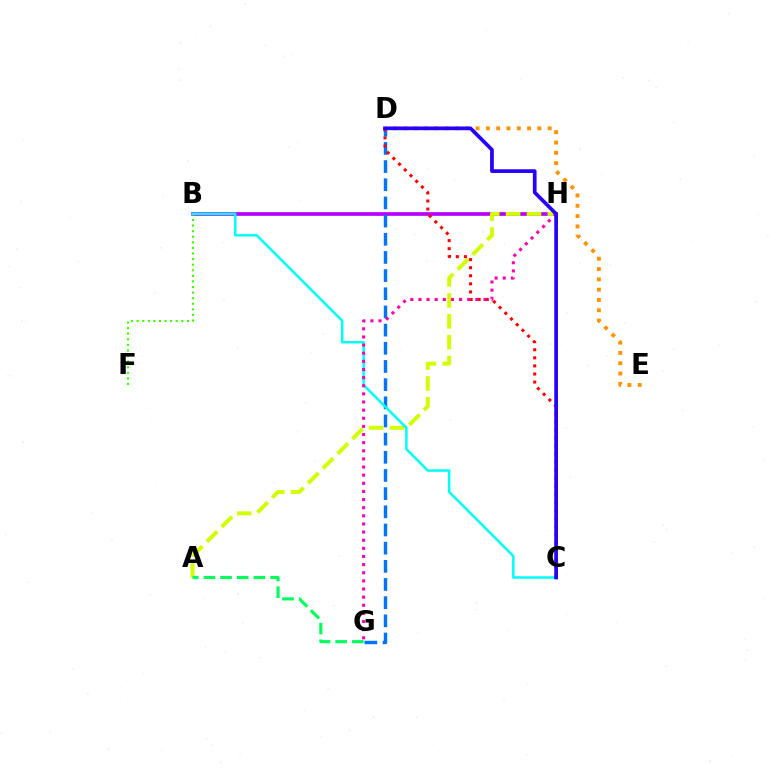{('D', 'E'): [{'color': '#ff9400', 'line_style': 'dotted', 'thickness': 2.8}], ('B', 'H'): [{'color': '#b900ff', 'line_style': 'solid', 'thickness': 2.66}], ('B', 'F'): [{'color': '#3dff00', 'line_style': 'dotted', 'thickness': 1.52}], ('A', 'H'): [{'color': '#d1ff00', 'line_style': 'dashed', 'thickness': 2.84}], ('A', 'G'): [{'color': '#00ff5c', 'line_style': 'dashed', 'thickness': 2.26}], ('D', 'G'): [{'color': '#0074ff', 'line_style': 'dashed', 'thickness': 2.47}], ('B', 'C'): [{'color': '#00fff6', 'line_style': 'solid', 'thickness': 1.81}], ('C', 'D'): [{'color': '#ff0000', 'line_style': 'dotted', 'thickness': 2.19}, {'color': '#2500ff', 'line_style': 'solid', 'thickness': 2.67}], ('G', 'H'): [{'color': '#ff00ac', 'line_style': 'dotted', 'thickness': 2.21}]}